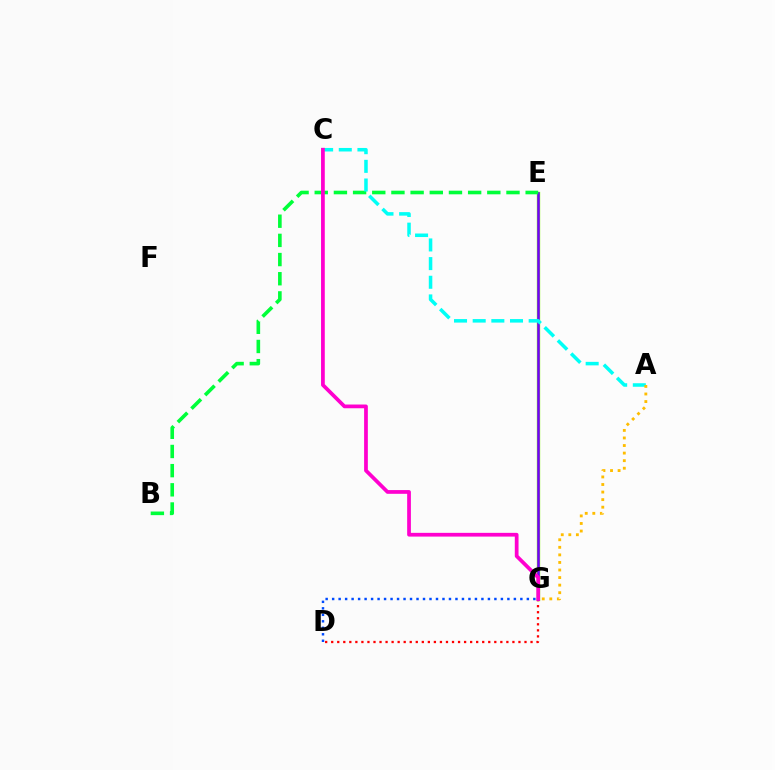{('E', 'G'): [{'color': '#84ff00', 'line_style': 'solid', 'thickness': 2.42}, {'color': '#7200ff', 'line_style': 'solid', 'thickness': 1.82}], ('D', 'G'): [{'color': '#ff0000', 'line_style': 'dotted', 'thickness': 1.64}, {'color': '#004bff', 'line_style': 'dotted', 'thickness': 1.76}], ('B', 'E'): [{'color': '#00ff39', 'line_style': 'dashed', 'thickness': 2.6}], ('A', 'C'): [{'color': '#00fff6', 'line_style': 'dashed', 'thickness': 2.53}], ('A', 'G'): [{'color': '#ffbd00', 'line_style': 'dotted', 'thickness': 2.05}], ('C', 'G'): [{'color': '#ff00cf', 'line_style': 'solid', 'thickness': 2.69}]}